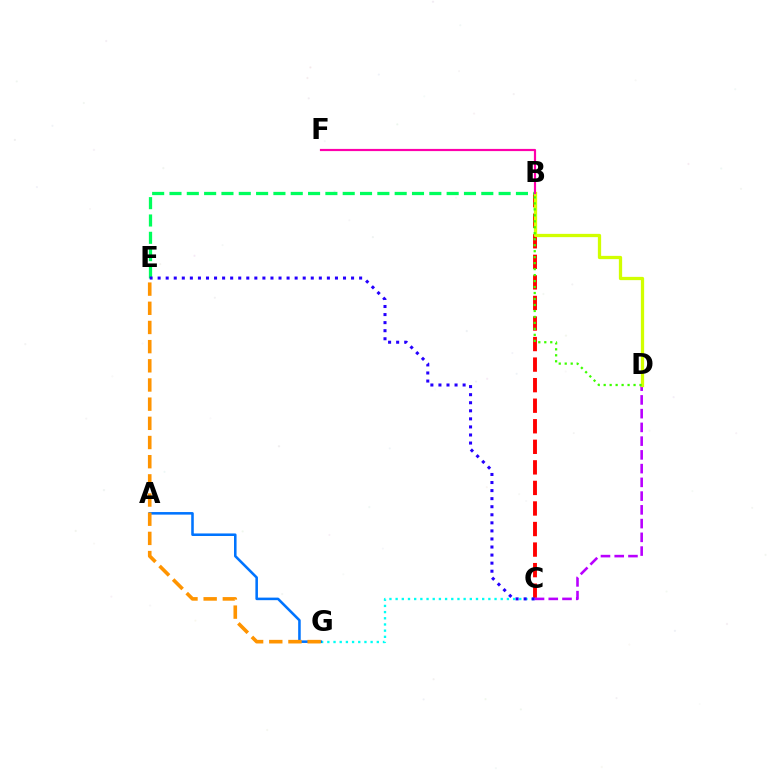{('B', 'C'): [{'color': '#ff0000', 'line_style': 'dashed', 'thickness': 2.79}], ('C', 'G'): [{'color': '#00fff6', 'line_style': 'dotted', 'thickness': 1.68}], ('A', 'G'): [{'color': '#0074ff', 'line_style': 'solid', 'thickness': 1.84}], ('C', 'D'): [{'color': '#b900ff', 'line_style': 'dashed', 'thickness': 1.87}], ('B', 'E'): [{'color': '#00ff5c', 'line_style': 'dashed', 'thickness': 2.35}], ('B', 'D'): [{'color': '#d1ff00', 'line_style': 'solid', 'thickness': 2.36}, {'color': '#3dff00', 'line_style': 'dotted', 'thickness': 1.62}], ('B', 'F'): [{'color': '#ff00ac', 'line_style': 'solid', 'thickness': 1.57}], ('C', 'E'): [{'color': '#2500ff', 'line_style': 'dotted', 'thickness': 2.19}], ('E', 'G'): [{'color': '#ff9400', 'line_style': 'dashed', 'thickness': 2.6}]}